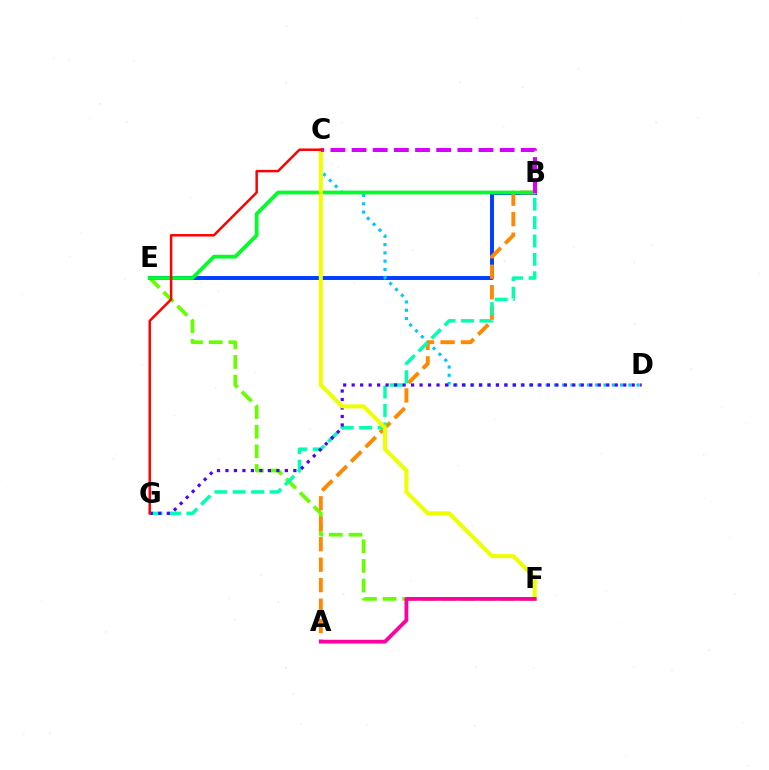{('E', 'F'): [{'color': '#66ff00', 'line_style': 'dashed', 'thickness': 2.67}], ('B', 'E'): [{'color': '#003fff', 'line_style': 'solid', 'thickness': 2.84}, {'color': '#00ff27', 'line_style': 'solid', 'thickness': 2.69}], ('C', 'D'): [{'color': '#00c7ff', 'line_style': 'dotted', 'thickness': 2.25}], ('A', 'B'): [{'color': '#ff8800', 'line_style': 'dashed', 'thickness': 2.78}], ('B', 'G'): [{'color': '#00ffaf', 'line_style': 'dashed', 'thickness': 2.5}], ('D', 'G'): [{'color': '#4f00ff', 'line_style': 'dotted', 'thickness': 2.31}], ('C', 'F'): [{'color': '#eeff00', 'line_style': 'solid', 'thickness': 2.91}], ('B', 'C'): [{'color': '#d600ff', 'line_style': 'dashed', 'thickness': 2.87}], ('A', 'F'): [{'color': '#ff00a0', 'line_style': 'solid', 'thickness': 2.73}], ('C', 'G'): [{'color': '#ff0000', 'line_style': 'solid', 'thickness': 1.78}]}